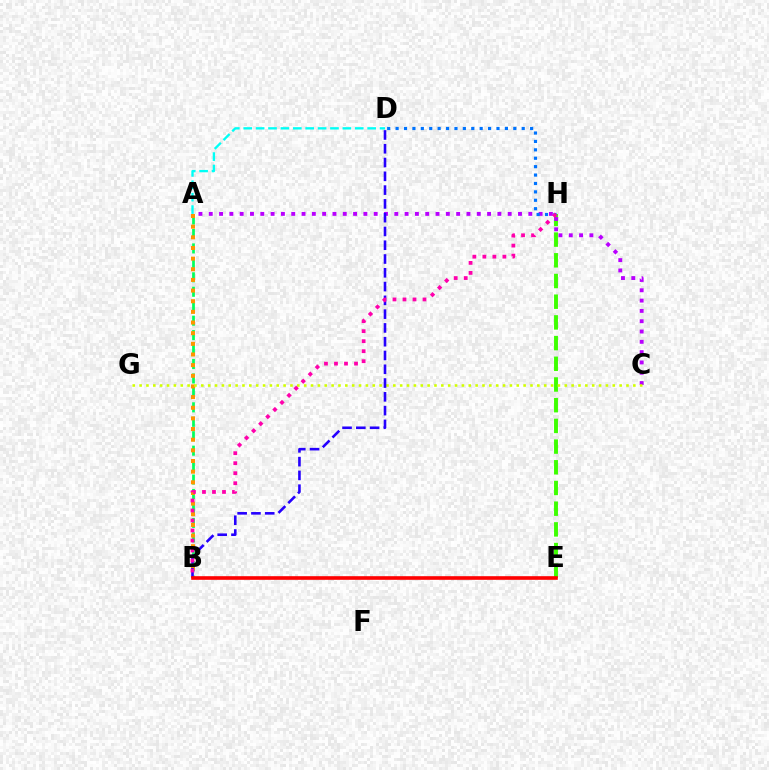{('E', 'H'): [{'color': '#3dff00', 'line_style': 'dashed', 'thickness': 2.81}], ('A', 'B'): [{'color': '#00ff5c', 'line_style': 'dashed', 'thickness': 1.96}, {'color': '#ff9400', 'line_style': 'dotted', 'thickness': 2.89}], ('A', 'C'): [{'color': '#b900ff', 'line_style': 'dotted', 'thickness': 2.8}], ('D', 'H'): [{'color': '#0074ff', 'line_style': 'dotted', 'thickness': 2.28}], ('C', 'G'): [{'color': '#d1ff00', 'line_style': 'dotted', 'thickness': 1.86}], ('B', 'D'): [{'color': '#2500ff', 'line_style': 'dashed', 'thickness': 1.87}], ('B', 'E'): [{'color': '#ff0000', 'line_style': 'solid', 'thickness': 2.61}], ('A', 'D'): [{'color': '#00fff6', 'line_style': 'dashed', 'thickness': 1.68}], ('B', 'H'): [{'color': '#ff00ac', 'line_style': 'dotted', 'thickness': 2.72}]}